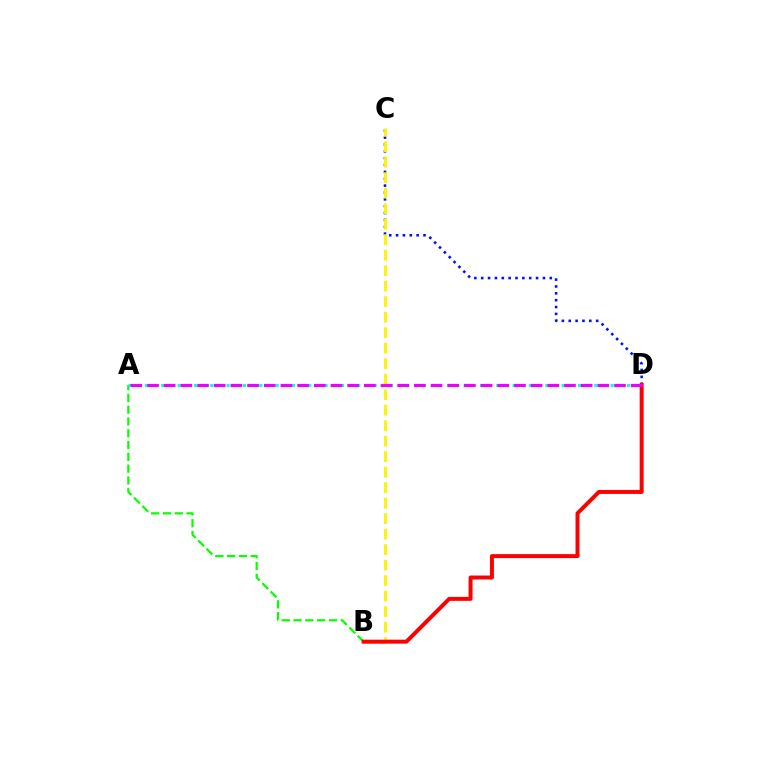{('A', 'B'): [{'color': '#08ff00', 'line_style': 'dashed', 'thickness': 1.6}], ('C', 'D'): [{'color': '#0010ff', 'line_style': 'dotted', 'thickness': 1.86}], ('B', 'C'): [{'color': '#fcf500', 'line_style': 'dashed', 'thickness': 2.11}], ('B', 'D'): [{'color': '#ff0000', 'line_style': 'solid', 'thickness': 2.86}], ('A', 'D'): [{'color': '#00fff6', 'line_style': 'dotted', 'thickness': 2.22}, {'color': '#ee00ff', 'line_style': 'dashed', 'thickness': 2.27}]}